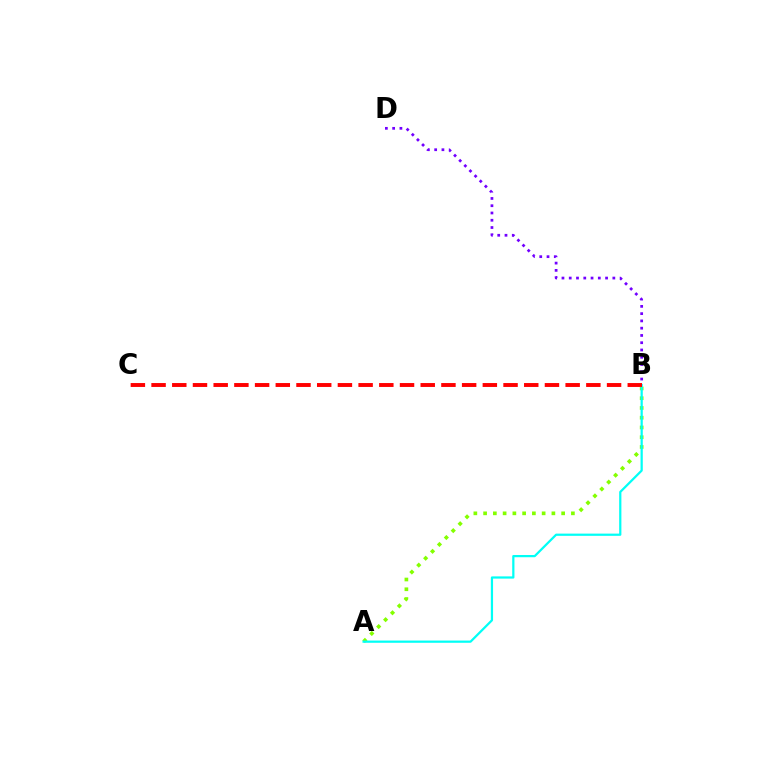{('B', 'D'): [{'color': '#7200ff', 'line_style': 'dotted', 'thickness': 1.97}], ('A', 'B'): [{'color': '#84ff00', 'line_style': 'dotted', 'thickness': 2.65}, {'color': '#00fff6', 'line_style': 'solid', 'thickness': 1.6}], ('B', 'C'): [{'color': '#ff0000', 'line_style': 'dashed', 'thickness': 2.81}]}